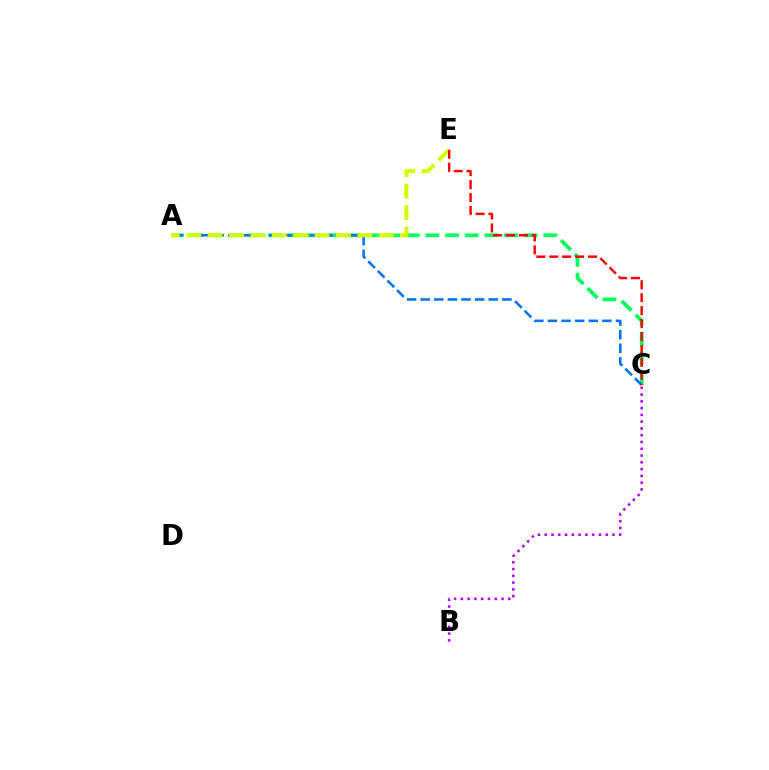{('A', 'C'): [{'color': '#00ff5c', 'line_style': 'dashed', 'thickness': 2.67}, {'color': '#0074ff', 'line_style': 'dashed', 'thickness': 1.85}], ('B', 'C'): [{'color': '#b900ff', 'line_style': 'dotted', 'thickness': 1.84}], ('A', 'E'): [{'color': '#d1ff00', 'line_style': 'dashed', 'thickness': 2.91}], ('C', 'E'): [{'color': '#ff0000', 'line_style': 'dashed', 'thickness': 1.76}]}